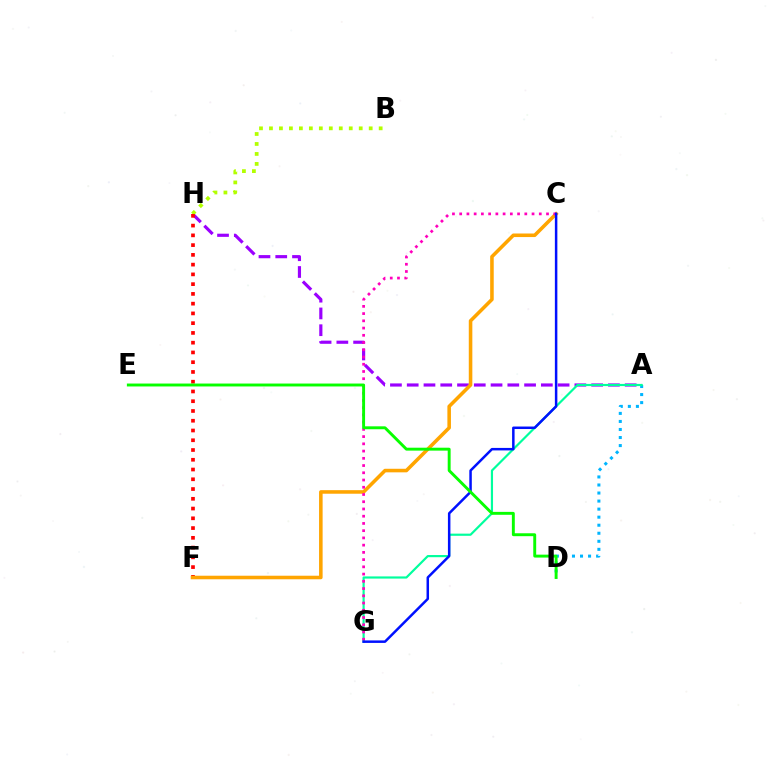{('A', 'H'): [{'color': '#9b00ff', 'line_style': 'dashed', 'thickness': 2.28}], ('A', 'D'): [{'color': '#00b5ff', 'line_style': 'dotted', 'thickness': 2.19}], ('A', 'G'): [{'color': '#00ff9d', 'line_style': 'solid', 'thickness': 1.57}], ('B', 'H'): [{'color': '#b3ff00', 'line_style': 'dotted', 'thickness': 2.71}], ('F', 'H'): [{'color': '#ff0000', 'line_style': 'dotted', 'thickness': 2.65}], ('C', 'F'): [{'color': '#ffa500', 'line_style': 'solid', 'thickness': 2.56}], ('C', 'G'): [{'color': '#ff00bd', 'line_style': 'dotted', 'thickness': 1.97}, {'color': '#0010ff', 'line_style': 'solid', 'thickness': 1.8}], ('D', 'E'): [{'color': '#08ff00', 'line_style': 'solid', 'thickness': 2.1}]}